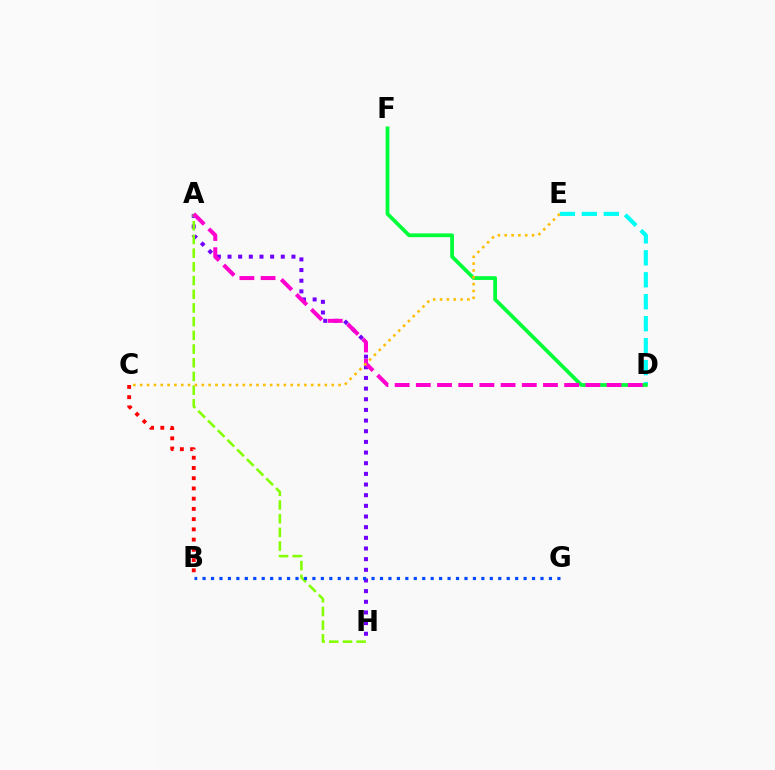{('A', 'H'): [{'color': '#7200ff', 'line_style': 'dotted', 'thickness': 2.9}, {'color': '#84ff00', 'line_style': 'dashed', 'thickness': 1.86}], ('D', 'E'): [{'color': '#00fff6', 'line_style': 'dashed', 'thickness': 2.98}], ('B', 'G'): [{'color': '#004bff', 'line_style': 'dotted', 'thickness': 2.3}], ('B', 'C'): [{'color': '#ff0000', 'line_style': 'dotted', 'thickness': 2.78}], ('D', 'F'): [{'color': '#00ff39', 'line_style': 'solid', 'thickness': 2.71}], ('A', 'D'): [{'color': '#ff00cf', 'line_style': 'dashed', 'thickness': 2.88}], ('C', 'E'): [{'color': '#ffbd00', 'line_style': 'dotted', 'thickness': 1.86}]}